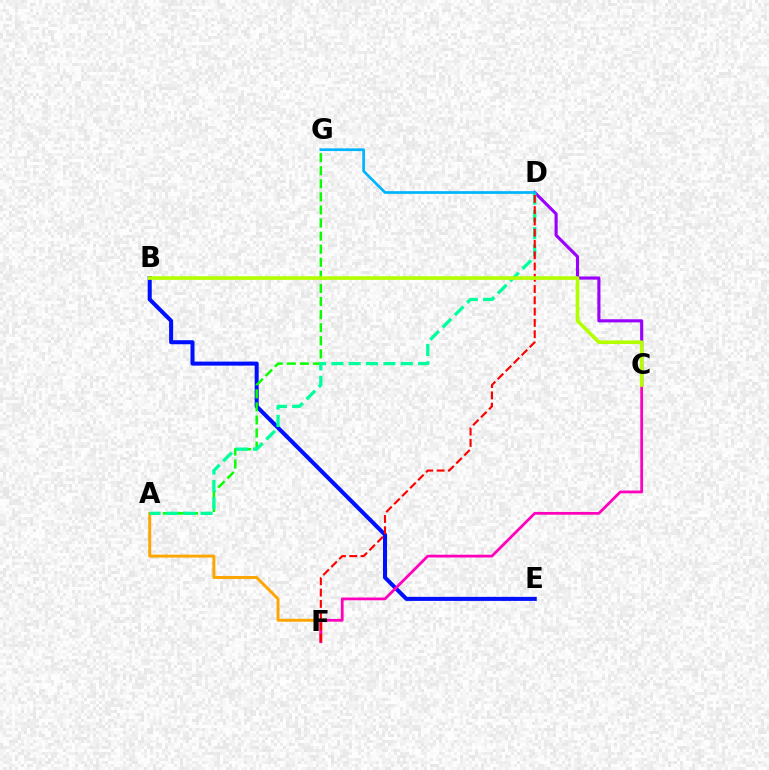{('A', 'F'): [{'color': '#ffa500', 'line_style': 'solid', 'thickness': 2.12}], ('C', 'D'): [{'color': '#9b00ff', 'line_style': 'solid', 'thickness': 2.25}], ('B', 'E'): [{'color': '#0010ff', 'line_style': 'solid', 'thickness': 2.9}], ('A', 'G'): [{'color': '#08ff00', 'line_style': 'dashed', 'thickness': 1.78}], ('C', 'F'): [{'color': '#ff00bd', 'line_style': 'solid', 'thickness': 1.99}], ('A', 'D'): [{'color': '#00ff9d', 'line_style': 'dashed', 'thickness': 2.36}], ('D', 'F'): [{'color': '#ff0000', 'line_style': 'dashed', 'thickness': 1.53}], ('B', 'C'): [{'color': '#b3ff00', 'line_style': 'solid', 'thickness': 2.63}], ('D', 'G'): [{'color': '#00b5ff', 'line_style': 'solid', 'thickness': 1.96}]}